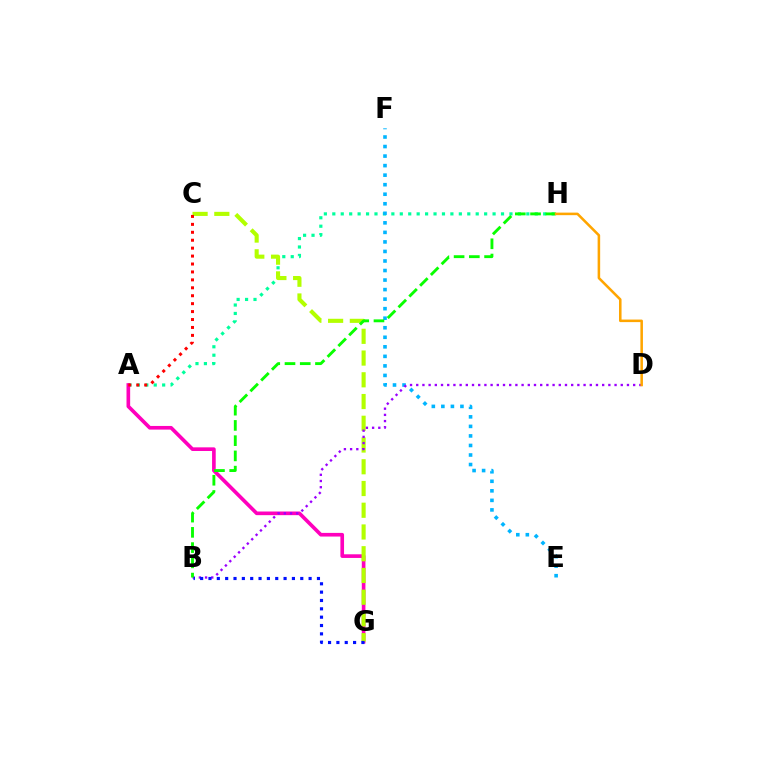{('A', 'H'): [{'color': '#00ff9d', 'line_style': 'dotted', 'thickness': 2.29}], ('A', 'G'): [{'color': '#ff00bd', 'line_style': 'solid', 'thickness': 2.63}], ('E', 'F'): [{'color': '#00b5ff', 'line_style': 'dotted', 'thickness': 2.59}], ('C', 'G'): [{'color': '#b3ff00', 'line_style': 'dashed', 'thickness': 2.95}], ('B', 'D'): [{'color': '#9b00ff', 'line_style': 'dotted', 'thickness': 1.68}], ('B', 'G'): [{'color': '#0010ff', 'line_style': 'dotted', 'thickness': 2.27}], ('B', 'H'): [{'color': '#08ff00', 'line_style': 'dashed', 'thickness': 2.07}], ('A', 'C'): [{'color': '#ff0000', 'line_style': 'dotted', 'thickness': 2.15}], ('D', 'H'): [{'color': '#ffa500', 'line_style': 'solid', 'thickness': 1.84}]}